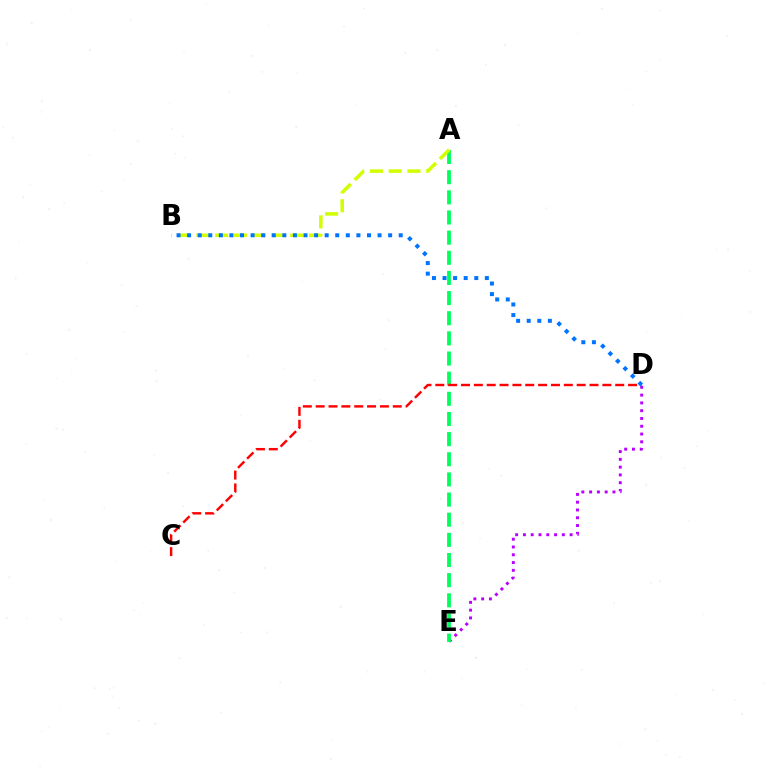{('D', 'E'): [{'color': '#b900ff', 'line_style': 'dotted', 'thickness': 2.11}], ('A', 'E'): [{'color': '#00ff5c', 'line_style': 'dashed', 'thickness': 2.74}], ('A', 'B'): [{'color': '#d1ff00', 'line_style': 'dashed', 'thickness': 2.55}], ('C', 'D'): [{'color': '#ff0000', 'line_style': 'dashed', 'thickness': 1.75}], ('B', 'D'): [{'color': '#0074ff', 'line_style': 'dotted', 'thickness': 2.87}]}